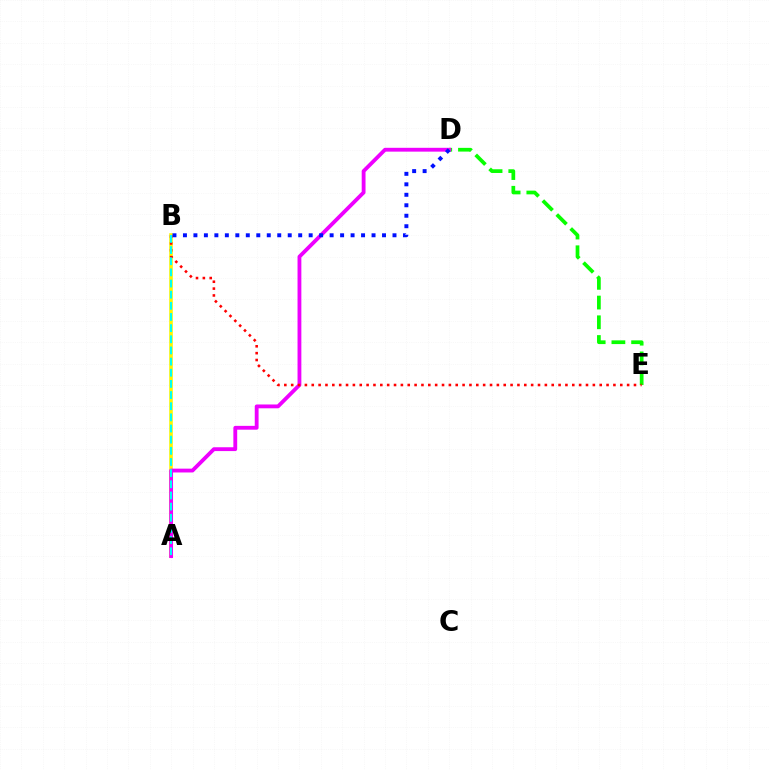{('D', 'E'): [{'color': '#08ff00', 'line_style': 'dashed', 'thickness': 2.68}], ('A', 'B'): [{'color': '#fcf500', 'line_style': 'solid', 'thickness': 2.59}, {'color': '#00fff6', 'line_style': 'dashed', 'thickness': 1.52}], ('A', 'D'): [{'color': '#ee00ff', 'line_style': 'solid', 'thickness': 2.75}], ('B', 'E'): [{'color': '#ff0000', 'line_style': 'dotted', 'thickness': 1.86}], ('B', 'D'): [{'color': '#0010ff', 'line_style': 'dotted', 'thickness': 2.85}]}